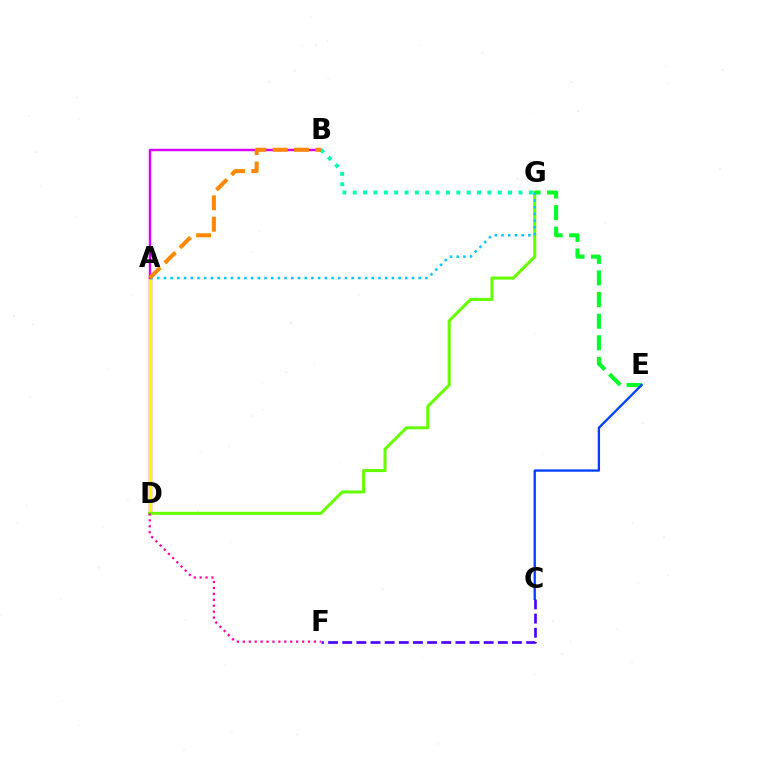{('A', 'D'): [{'color': '#ff0000', 'line_style': 'solid', 'thickness': 2.41}, {'color': '#eeff00', 'line_style': 'solid', 'thickness': 2.27}], ('D', 'G'): [{'color': '#66ff00', 'line_style': 'solid', 'thickness': 2.2}], ('E', 'G'): [{'color': '#00ff27', 'line_style': 'dashed', 'thickness': 2.94}], ('D', 'F'): [{'color': '#ff00a0', 'line_style': 'dotted', 'thickness': 1.61}], ('A', 'G'): [{'color': '#00c7ff', 'line_style': 'dotted', 'thickness': 1.82}], ('C', 'E'): [{'color': '#003fff', 'line_style': 'solid', 'thickness': 1.67}], ('A', 'B'): [{'color': '#d600ff', 'line_style': 'solid', 'thickness': 1.75}, {'color': '#ff8800', 'line_style': 'dashed', 'thickness': 2.9}], ('B', 'G'): [{'color': '#00ffaf', 'line_style': 'dotted', 'thickness': 2.81}], ('C', 'F'): [{'color': '#4f00ff', 'line_style': 'dashed', 'thickness': 1.92}]}